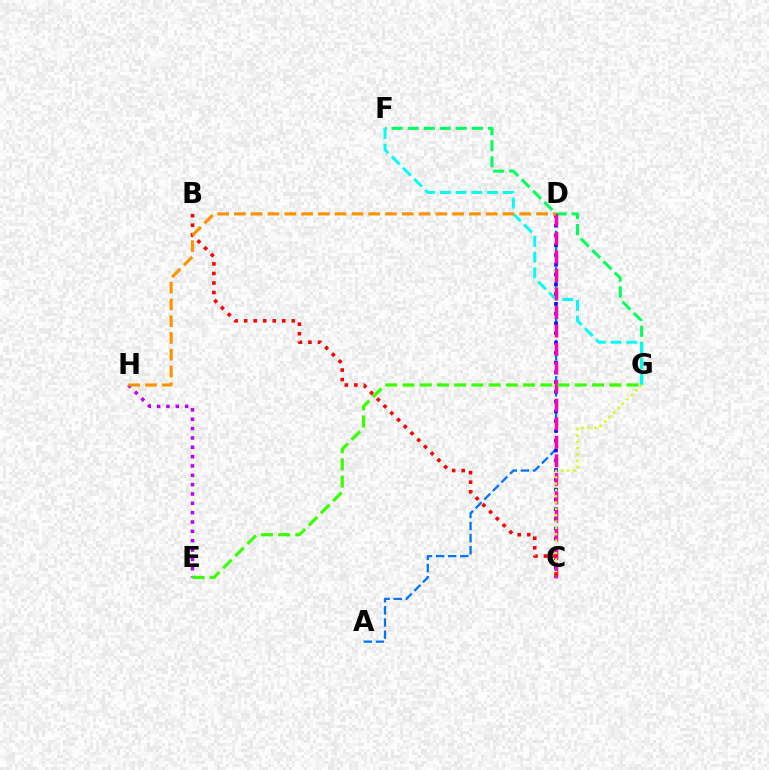{('A', 'D'): [{'color': '#0074ff', 'line_style': 'dashed', 'thickness': 1.64}], ('E', 'H'): [{'color': '#b900ff', 'line_style': 'dotted', 'thickness': 2.54}], ('F', 'G'): [{'color': '#00ff5c', 'line_style': 'dashed', 'thickness': 2.18}, {'color': '#00fff6', 'line_style': 'dashed', 'thickness': 2.13}], ('C', 'D'): [{'color': '#2500ff', 'line_style': 'dotted', 'thickness': 2.66}, {'color': '#ff00ac', 'line_style': 'dashed', 'thickness': 2.52}], ('C', 'G'): [{'color': '#d1ff00', 'line_style': 'dotted', 'thickness': 1.72}], ('B', 'C'): [{'color': '#ff0000', 'line_style': 'dotted', 'thickness': 2.59}], ('E', 'G'): [{'color': '#3dff00', 'line_style': 'dashed', 'thickness': 2.34}], ('D', 'H'): [{'color': '#ff9400', 'line_style': 'dashed', 'thickness': 2.28}]}